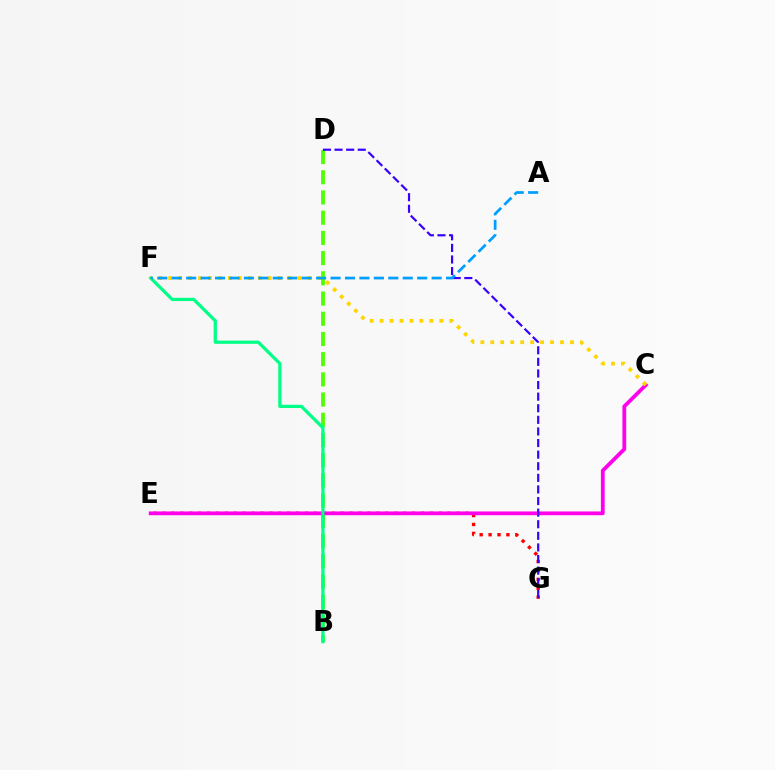{('B', 'D'): [{'color': '#4fff00', 'line_style': 'dashed', 'thickness': 2.75}], ('E', 'G'): [{'color': '#ff0000', 'line_style': 'dotted', 'thickness': 2.42}], ('C', 'E'): [{'color': '#ff00ed', 'line_style': 'solid', 'thickness': 2.72}], ('B', 'F'): [{'color': '#00ff86', 'line_style': 'solid', 'thickness': 2.31}], ('D', 'G'): [{'color': '#3700ff', 'line_style': 'dashed', 'thickness': 1.58}], ('C', 'F'): [{'color': '#ffd500', 'line_style': 'dotted', 'thickness': 2.71}], ('A', 'F'): [{'color': '#009eff', 'line_style': 'dashed', 'thickness': 1.96}]}